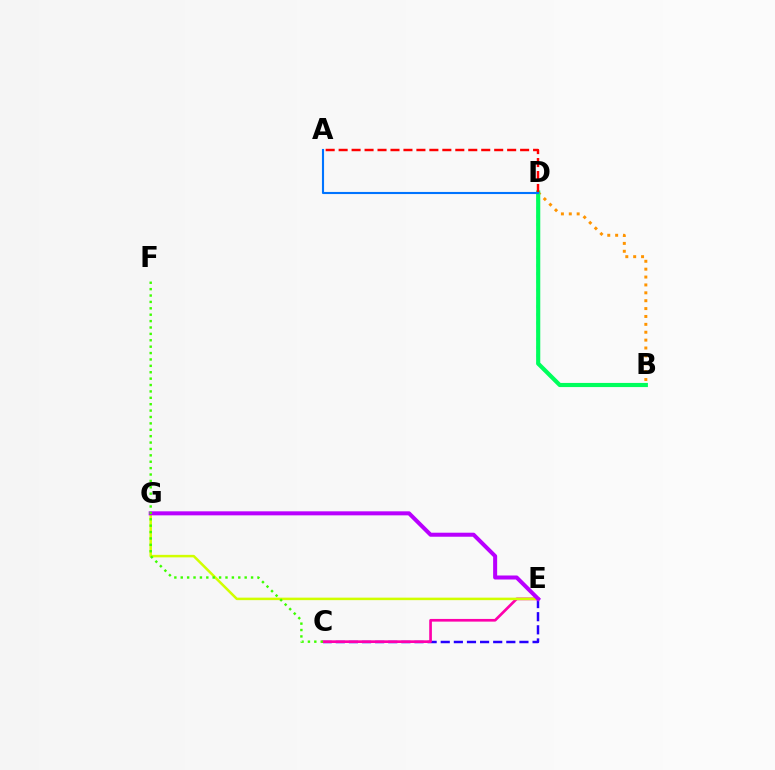{('B', 'D'): [{'color': '#00fff6', 'line_style': 'dotted', 'thickness': 2.23}, {'color': '#ff9400', 'line_style': 'dotted', 'thickness': 2.14}, {'color': '#00ff5c', 'line_style': 'solid', 'thickness': 2.98}], ('A', 'D'): [{'color': '#ff0000', 'line_style': 'dashed', 'thickness': 1.76}, {'color': '#0074ff', 'line_style': 'solid', 'thickness': 1.52}], ('C', 'E'): [{'color': '#2500ff', 'line_style': 'dashed', 'thickness': 1.78}, {'color': '#ff00ac', 'line_style': 'solid', 'thickness': 1.93}], ('E', 'G'): [{'color': '#d1ff00', 'line_style': 'solid', 'thickness': 1.81}, {'color': '#b900ff', 'line_style': 'solid', 'thickness': 2.89}], ('C', 'F'): [{'color': '#3dff00', 'line_style': 'dotted', 'thickness': 1.74}]}